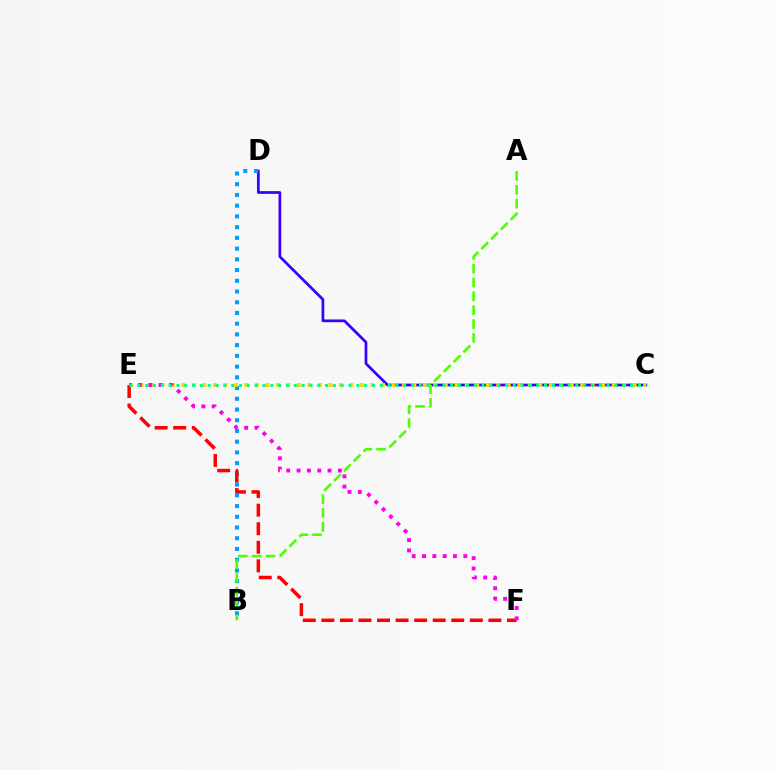{('C', 'D'): [{'color': '#3700ff', 'line_style': 'solid', 'thickness': 1.96}], ('B', 'D'): [{'color': '#009eff', 'line_style': 'dotted', 'thickness': 2.91}], ('A', 'B'): [{'color': '#4fff00', 'line_style': 'dashed', 'thickness': 1.88}], ('E', 'F'): [{'color': '#ff0000', 'line_style': 'dashed', 'thickness': 2.52}, {'color': '#ff00ed', 'line_style': 'dotted', 'thickness': 2.81}], ('C', 'E'): [{'color': '#ffd500', 'line_style': 'dotted', 'thickness': 2.85}, {'color': '#00ff86', 'line_style': 'dotted', 'thickness': 2.13}]}